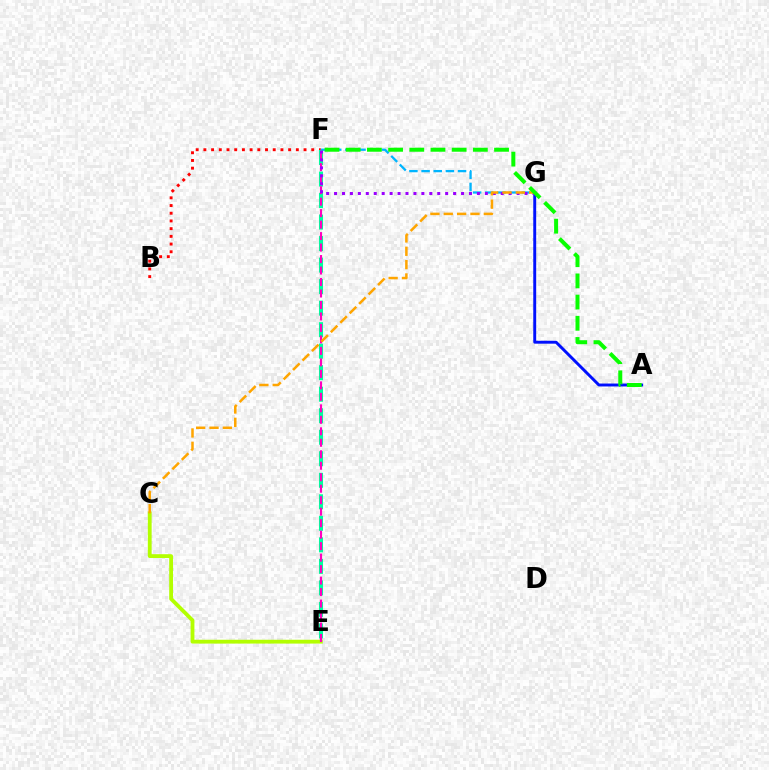{('C', 'E'): [{'color': '#b3ff00', 'line_style': 'solid', 'thickness': 2.76}], ('B', 'F'): [{'color': '#ff0000', 'line_style': 'dotted', 'thickness': 2.09}], ('F', 'G'): [{'color': '#00b5ff', 'line_style': 'dashed', 'thickness': 1.65}, {'color': '#9b00ff', 'line_style': 'dotted', 'thickness': 2.16}], ('E', 'F'): [{'color': '#00ff9d', 'line_style': 'dashed', 'thickness': 2.92}, {'color': '#ff00bd', 'line_style': 'dashed', 'thickness': 1.56}], ('A', 'G'): [{'color': '#0010ff', 'line_style': 'solid', 'thickness': 2.1}], ('C', 'G'): [{'color': '#ffa500', 'line_style': 'dashed', 'thickness': 1.81}], ('A', 'F'): [{'color': '#08ff00', 'line_style': 'dashed', 'thickness': 2.88}]}